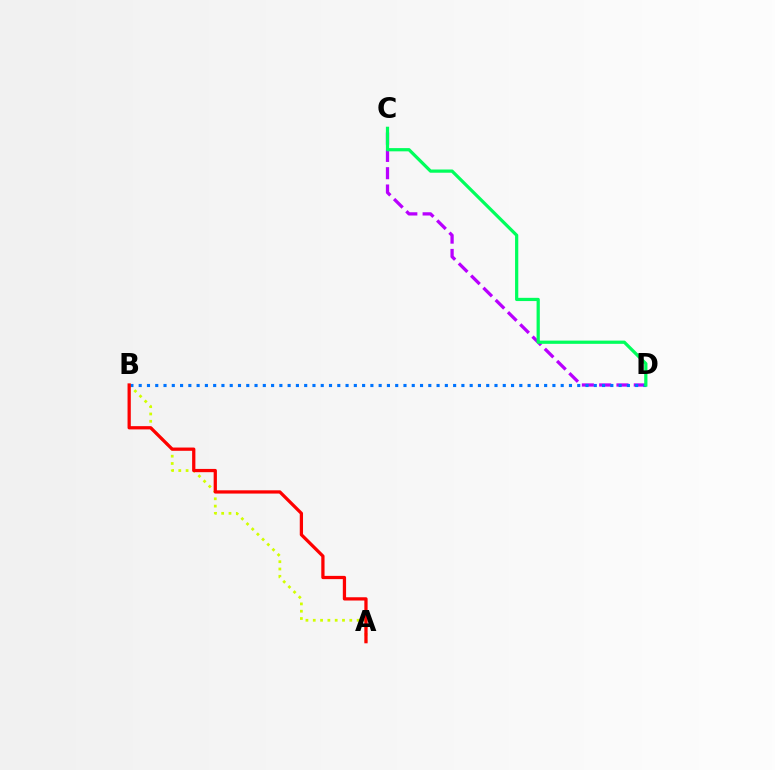{('C', 'D'): [{'color': '#b900ff', 'line_style': 'dashed', 'thickness': 2.35}, {'color': '#00ff5c', 'line_style': 'solid', 'thickness': 2.32}], ('A', 'B'): [{'color': '#d1ff00', 'line_style': 'dotted', 'thickness': 1.99}, {'color': '#ff0000', 'line_style': 'solid', 'thickness': 2.35}], ('B', 'D'): [{'color': '#0074ff', 'line_style': 'dotted', 'thickness': 2.25}]}